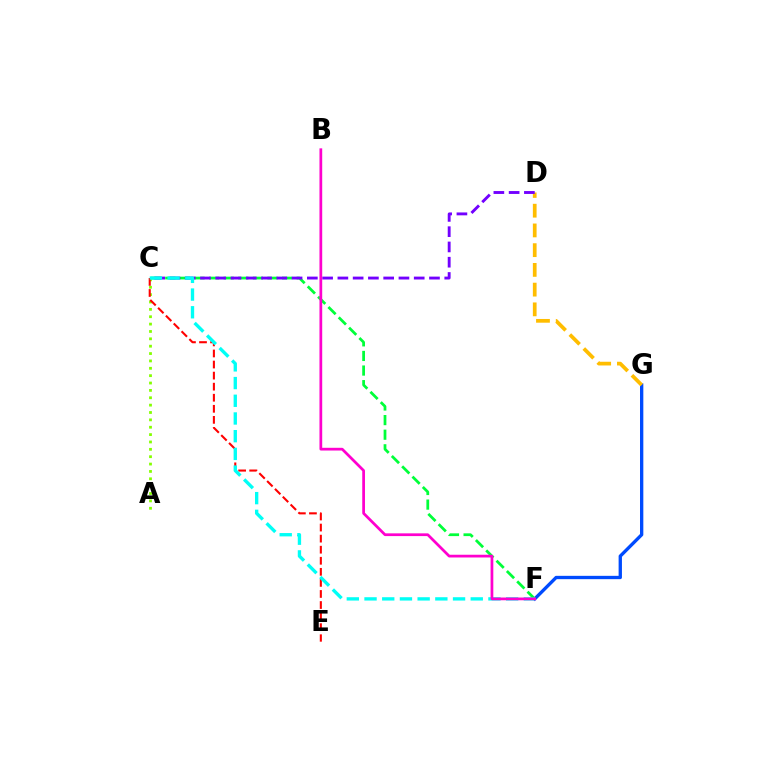{('F', 'G'): [{'color': '#004bff', 'line_style': 'solid', 'thickness': 2.39}], ('C', 'F'): [{'color': '#00ff39', 'line_style': 'dashed', 'thickness': 1.98}, {'color': '#00fff6', 'line_style': 'dashed', 'thickness': 2.4}], ('D', 'G'): [{'color': '#ffbd00', 'line_style': 'dashed', 'thickness': 2.68}], ('A', 'C'): [{'color': '#84ff00', 'line_style': 'dotted', 'thickness': 2.0}], ('C', 'D'): [{'color': '#7200ff', 'line_style': 'dashed', 'thickness': 2.07}], ('C', 'E'): [{'color': '#ff0000', 'line_style': 'dashed', 'thickness': 1.5}], ('B', 'F'): [{'color': '#ff00cf', 'line_style': 'solid', 'thickness': 1.97}]}